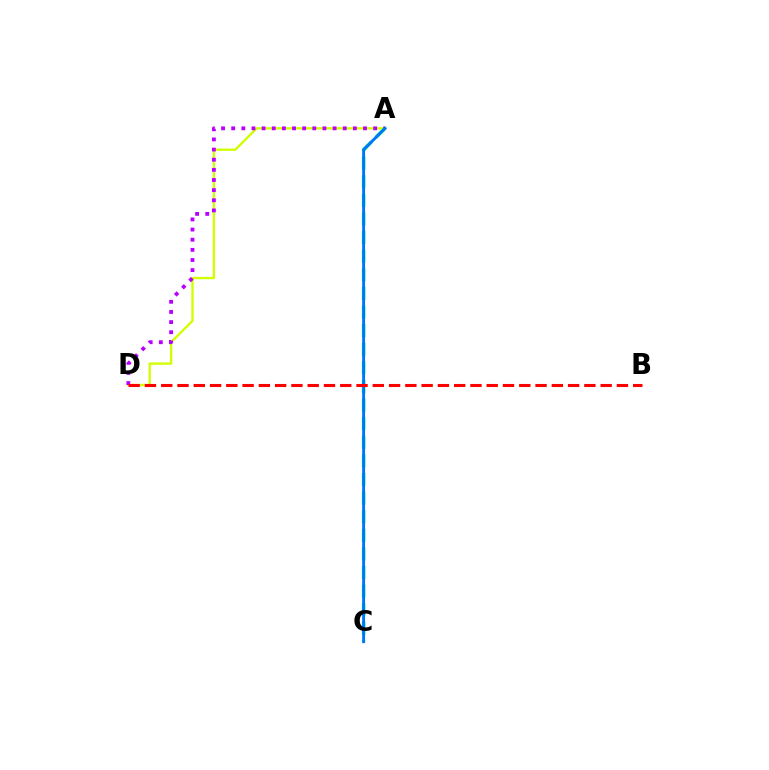{('A', 'D'): [{'color': '#d1ff00', 'line_style': 'solid', 'thickness': 1.69}, {'color': '#b900ff', 'line_style': 'dotted', 'thickness': 2.75}], ('A', 'C'): [{'color': '#00ff5c', 'line_style': 'dashed', 'thickness': 2.53}, {'color': '#0074ff', 'line_style': 'solid', 'thickness': 2.08}], ('B', 'D'): [{'color': '#ff0000', 'line_style': 'dashed', 'thickness': 2.21}]}